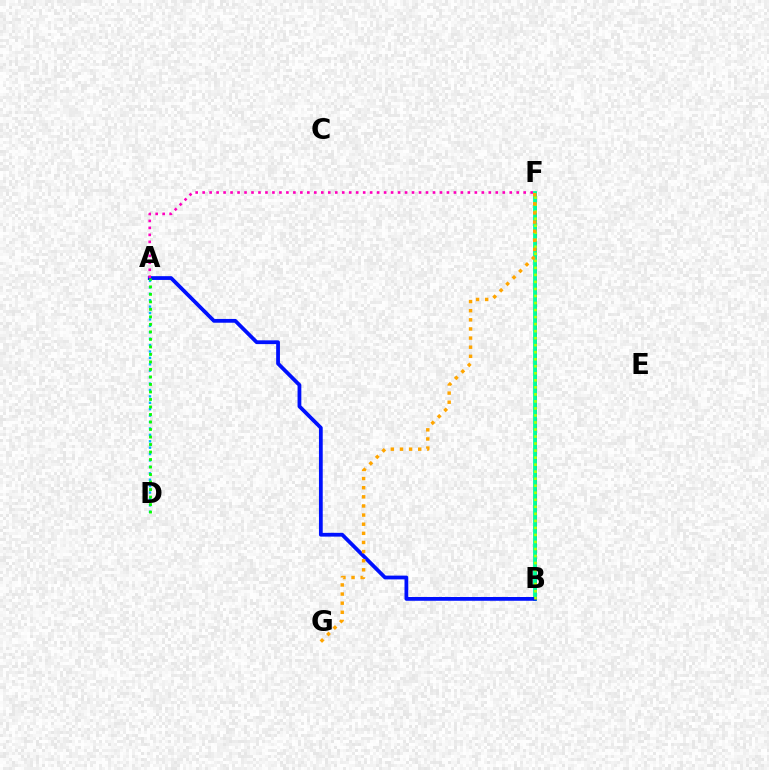{('A', 'D'): [{'color': '#00b5ff', 'line_style': 'dotted', 'thickness': 1.74}, {'color': '#08ff00', 'line_style': 'dotted', 'thickness': 2.04}], ('B', 'F'): [{'color': '#9b00ff', 'line_style': 'solid', 'thickness': 1.91}, {'color': '#ff0000', 'line_style': 'dotted', 'thickness': 2.1}, {'color': '#00ff9d', 'line_style': 'solid', 'thickness': 2.75}, {'color': '#b3ff00', 'line_style': 'dotted', 'thickness': 1.91}], ('A', 'B'): [{'color': '#0010ff', 'line_style': 'solid', 'thickness': 2.72}], ('A', 'F'): [{'color': '#ff00bd', 'line_style': 'dotted', 'thickness': 1.9}], ('F', 'G'): [{'color': '#ffa500', 'line_style': 'dotted', 'thickness': 2.48}]}